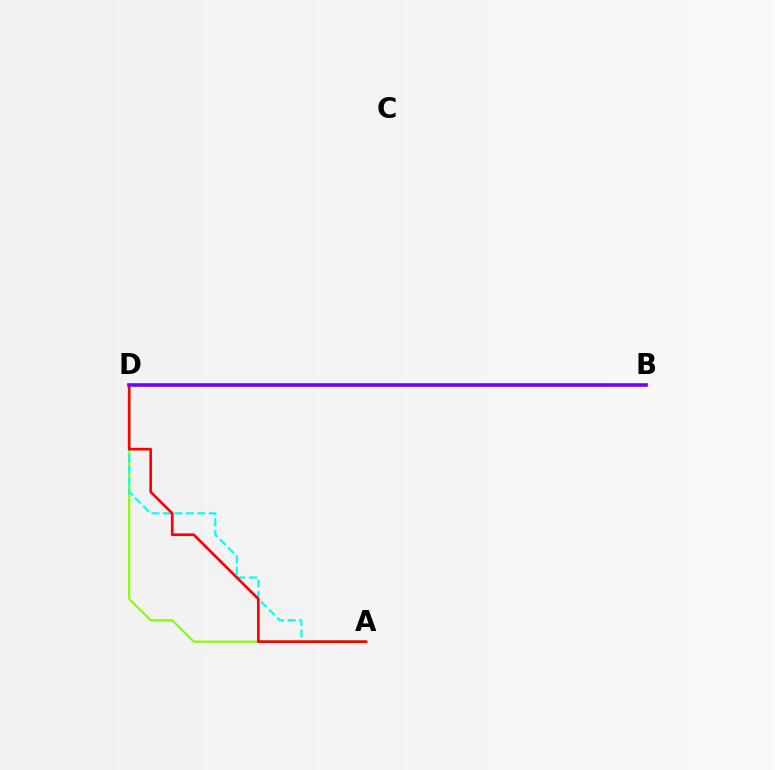{('A', 'D'): [{'color': '#84ff00', 'line_style': 'solid', 'thickness': 1.58}, {'color': '#00fff6', 'line_style': 'dashed', 'thickness': 1.56}, {'color': '#ff0000', 'line_style': 'solid', 'thickness': 1.93}], ('B', 'D'): [{'color': '#7200ff', 'line_style': 'solid', 'thickness': 2.58}]}